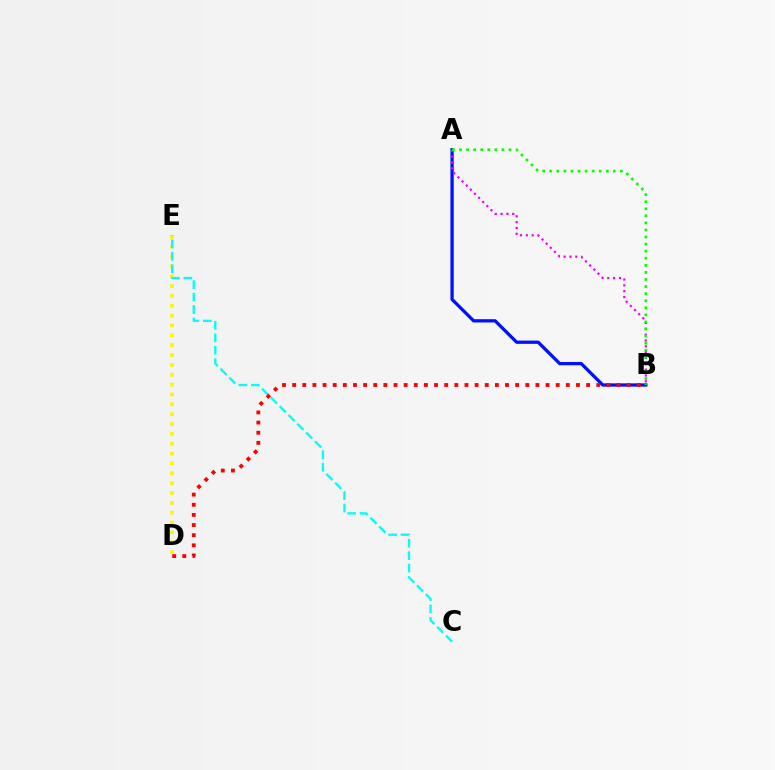{('D', 'E'): [{'color': '#fcf500', 'line_style': 'dotted', 'thickness': 2.68}], ('A', 'B'): [{'color': '#0010ff', 'line_style': 'solid', 'thickness': 2.36}, {'color': '#ee00ff', 'line_style': 'dotted', 'thickness': 1.58}, {'color': '#08ff00', 'line_style': 'dotted', 'thickness': 1.92}], ('C', 'E'): [{'color': '#00fff6', 'line_style': 'dashed', 'thickness': 1.69}], ('B', 'D'): [{'color': '#ff0000', 'line_style': 'dotted', 'thickness': 2.75}]}